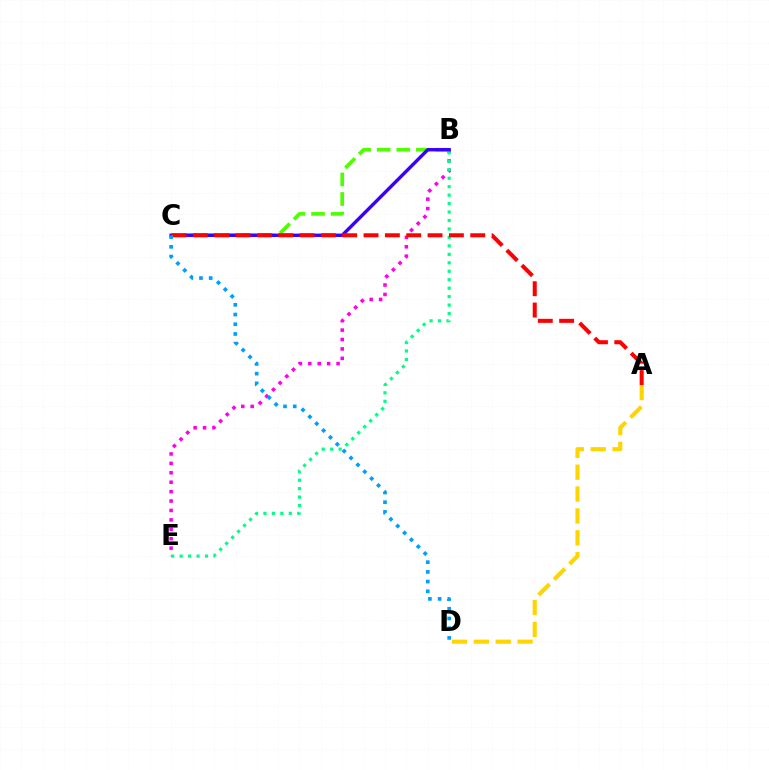{('B', 'E'): [{'color': '#ff00ed', 'line_style': 'dotted', 'thickness': 2.56}, {'color': '#00ff86', 'line_style': 'dotted', 'thickness': 2.3}], ('B', 'C'): [{'color': '#4fff00', 'line_style': 'dashed', 'thickness': 2.66}, {'color': '#3700ff', 'line_style': 'solid', 'thickness': 2.42}], ('A', 'C'): [{'color': '#ff0000', 'line_style': 'dashed', 'thickness': 2.9}], ('A', 'D'): [{'color': '#ffd500', 'line_style': 'dashed', 'thickness': 2.97}], ('C', 'D'): [{'color': '#009eff', 'line_style': 'dotted', 'thickness': 2.64}]}